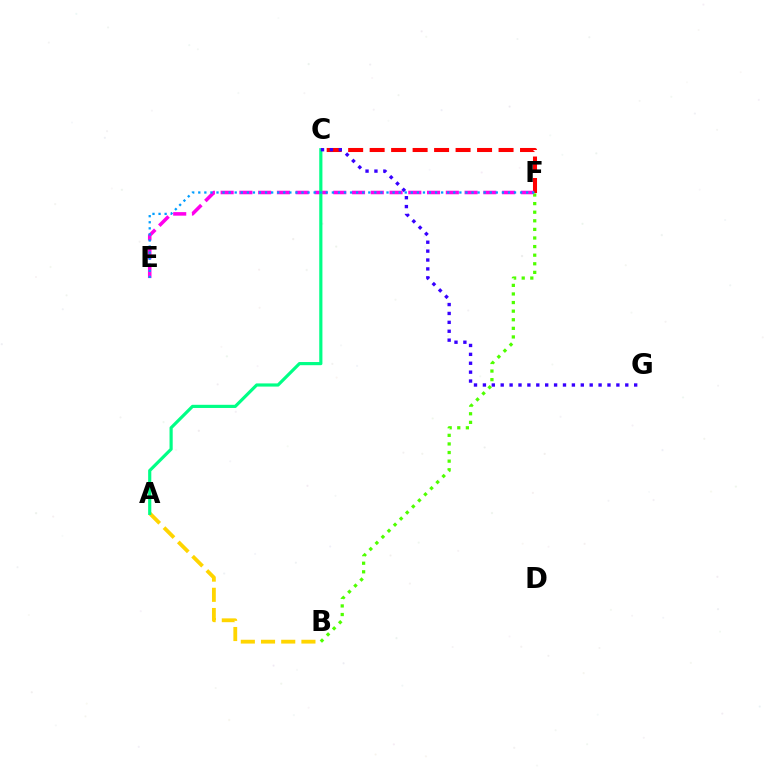{('B', 'F'): [{'color': '#4fff00', 'line_style': 'dotted', 'thickness': 2.34}], ('C', 'F'): [{'color': '#ff0000', 'line_style': 'dashed', 'thickness': 2.92}], ('A', 'B'): [{'color': '#ffd500', 'line_style': 'dashed', 'thickness': 2.74}], ('E', 'F'): [{'color': '#ff00ed', 'line_style': 'dashed', 'thickness': 2.55}, {'color': '#009eff', 'line_style': 'dotted', 'thickness': 1.65}], ('A', 'C'): [{'color': '#00ff86', 'line_style': 'solid', 'thickness': 2.28}], ('C', 'G'): [{'color': '#3700ff', 'line_style': 'dotted', 'thickness': 2.42}]}